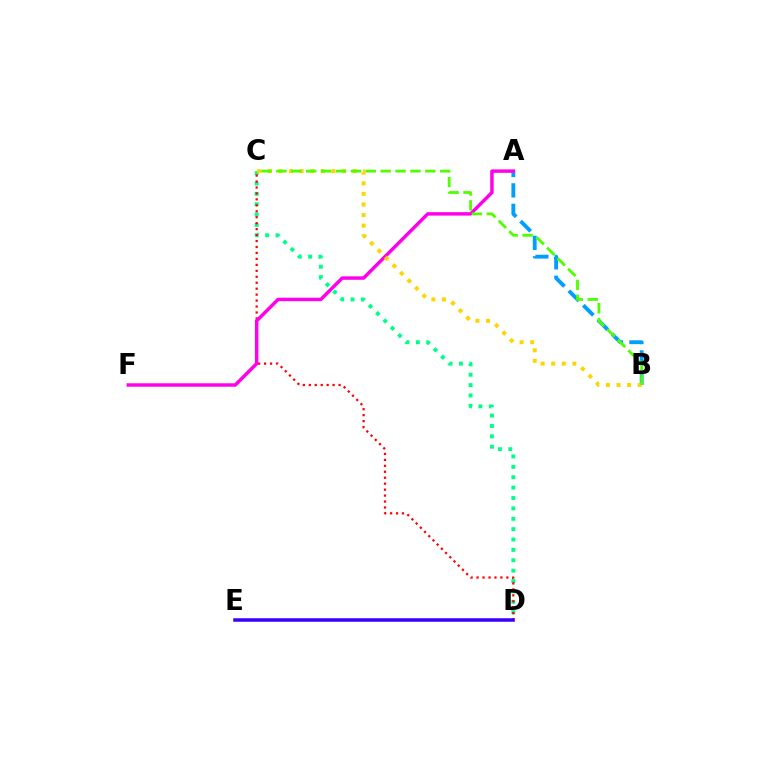{('C', 'D'): [{'color': '#00ff86', 'line_style': 'dotted', 'thickness': 2.82}, {'color': '#ff0000', 'line_style': 'dotted', 'thickness': 1.62}], ('A', 'B'): [{'color': '#009eff', 'line_style': 'dashed', 'thickness': 2.78}], ('A', 'F'): [{'color': '#ff00ed', 'line_style': 'solid', 'thickness': 2.49}], ('B', 'C'): [{'color': '#ffd500', 'line_style': 'dotted', 'thickness': 2.88}, {'color': '#4fff00', 'line_style': 'dashed', 'thickness': 2.02}], ('D', 'E'): [{'color': '#3700ff', 'line_style': 'solid', 'thickness': 2.53}]}